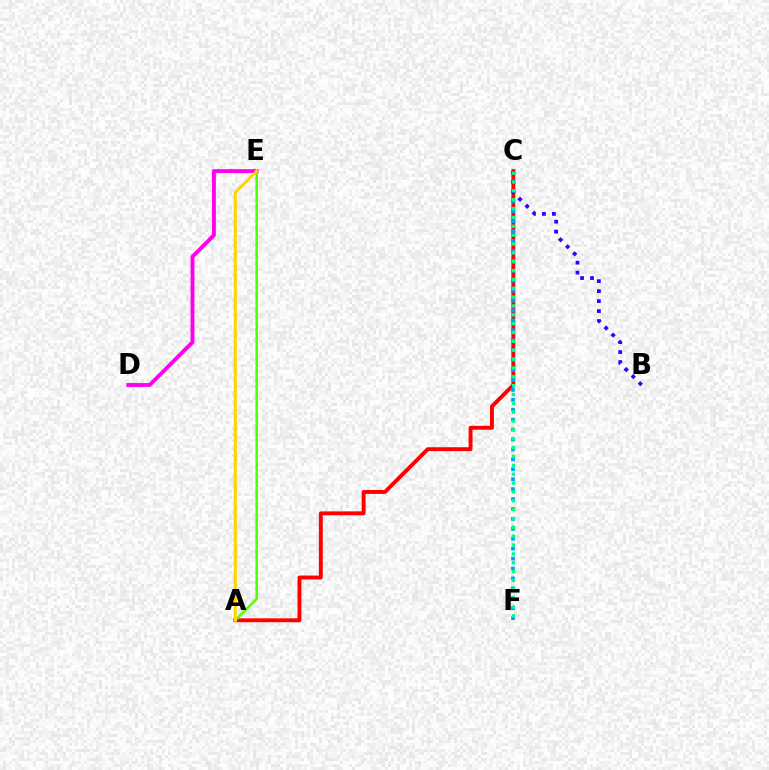{('A', 'C'): [{'color': '#ff0000', 'line_style': 'solid', 'thickness': 2.81}], ('C', 'F'): [{'color': '#009eff', 'line_style': 'dotted', 'thickness': 2.7}, {'color': '#00ff86', 'line_style': 'dotted', 'thickness': 2.41}], ('B', 'C'): [{'color': '#3700ff', 'line_style': 'dotted', 'thickness': 2.71}], ('D', 'E'): [{'color': '#ff00ed', 'line_style': 'solid', 'thickness': 2.8}], ('A', 'E'): [{'color': '#4fff00', 'line_style': 'solid', 'thickness': 1.81}, {'color': '#ffd500', 'line_style': 'solid', 'thickness': 2.22}]}